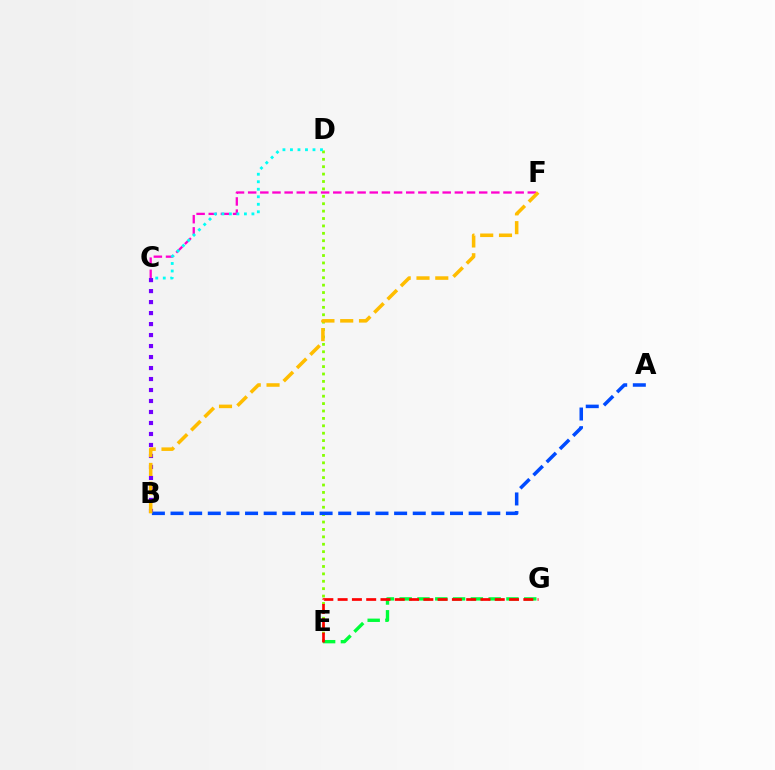{('B', 'C'): [{'color': '#7200ff', 'line_style': 'dotted', 'thickness': 2.99}], ('C', 'F'): [{'color': '#ff00cf', 'line_style': 'dashed', 'thickness': 1.65}], ('D', 'E'): [{'color': '#84ff00', 'line_style': 'dotted', 'thickness': 2.01}], ('A', 'B'): [{'color': '#004bff', 'line_style': 'dashed', 'thickness': 2.53}], ('B', 'F'): [{'color': '#ffbd00', 'line_style': 'dashed', 'thickness': 2.55}], ('C', 'D'): [{'color': '#00fff6', 'line_style': 'dotted', 'thickness': 2.04}], ('E', 'G'): [{'color': '#00ff39', 'line_style': 'dashed', 'thickness': 2.42}, {'color': '#ff0000', 'line_style': 'dashed', 'thickness': 1.94}]}